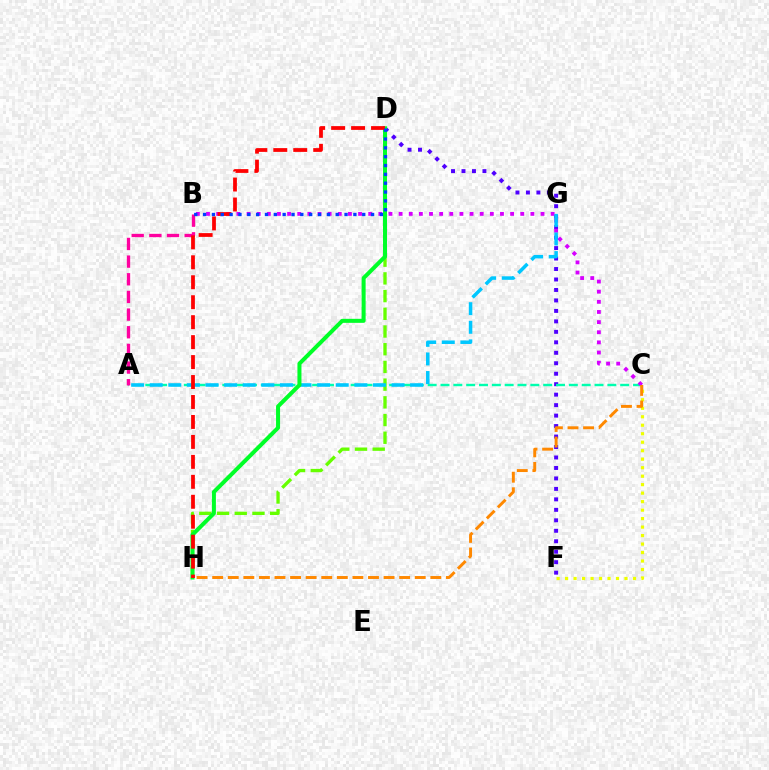{('D', 'F'): [{'color': '#4f00ff', 'line_style': 'dotted', 'thickness': 2.84}], ('A', 'C'): [{'color': '#00ffaf', 'line_style': 'dashed', 'thickness': 1.74}], ('A', 'B'): [{'color': '#ff00a0', 'line_style': 'dashed', 'thickness': 2.4}], ('B', 'C'): [{'color': '#d600ff', 'line_style': 'dotted', 'thickness': 2.75}], ('D', 'H'): [{'color': '#66ff00', 'line_style': 'dashed', 'thickness': 2.41}, {'color': '#00ff27', 'line_style': 'solid', 'thickness': 2.89}, {'color': '#ff0000', 'line_style': 'dashed', 'thickness': 2.71}], ('A', 'G'): [{'color': '#00c7ff', 'line_style': 'dashed', 'thickness': 2.53}], ('C', 'F'): [{'color': '#eeff00', 'line_style': 'dotted', 'thickness': 2.31}], ('B', 'D'): [{'color': '#003fff', 'line_style': 'dotted', 'thickness': 2.4}], ('C', 'H'): [{'color': '#ff8800', 'line_style': 'dashed', 'thickness': 2.12}]}